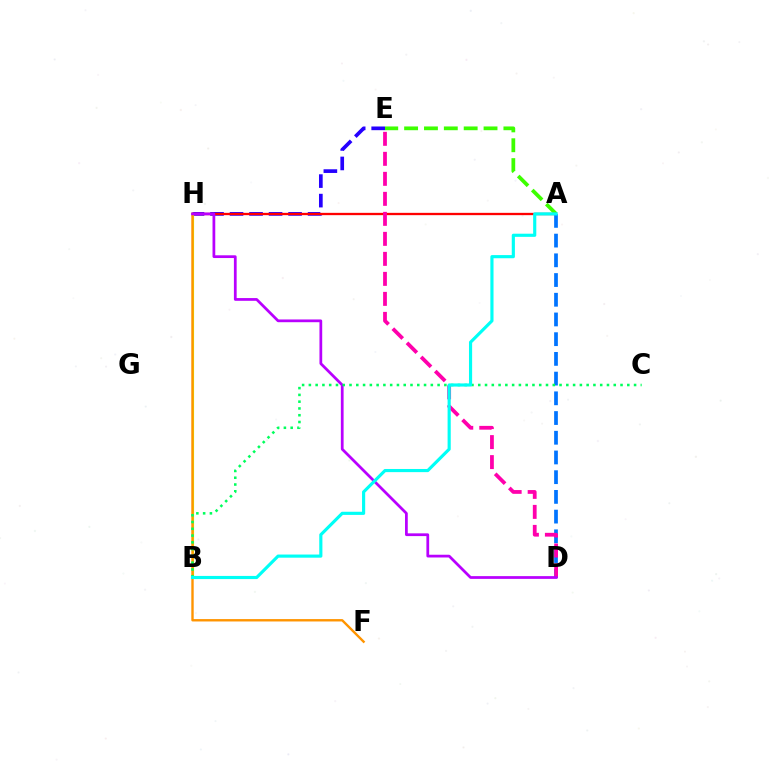{('A', 'E'): [{'color': '#3dff00', 'line_style': 'dashed', 'thickness': 2.7}], ('E', 'H'): [{'color': '#2500ff', 'line_style': 'dashed', 'thickness': 2.65}], ('A', 'H'): [{'color': '#ff0000', 'line_style': 'solid', 'thickness': 1.67}], ('A', 'D'): [{'color': '#0074ff', 'line_style': 'dashed', 'thickness': 2.68}], ('B', 'H'): [{'color': '#d1ff00', 'line_style': 'solid', 'thickness': 1.54}], ('F', 'H'): [{'color': '#ff9400', 'line_style': 'solid', 'thickness': 1.71}], ('D', 'E'): [{'color': '#ff00ac', 'line_style': 'dashed', 'thickness': 2.72}], ('D', 'H'): [{'color': '#b900ff', 'line_style': 'solid', 'thickness': 1.98}], ('B', 'C'): [{'color': '#00ff5c', 'line_style': 'dotted', 'thickness': 1.84}], ('A', 'B'): [{'color': '#00fff6', 'line_style': 'solid', 'thickness': 2.27}]}